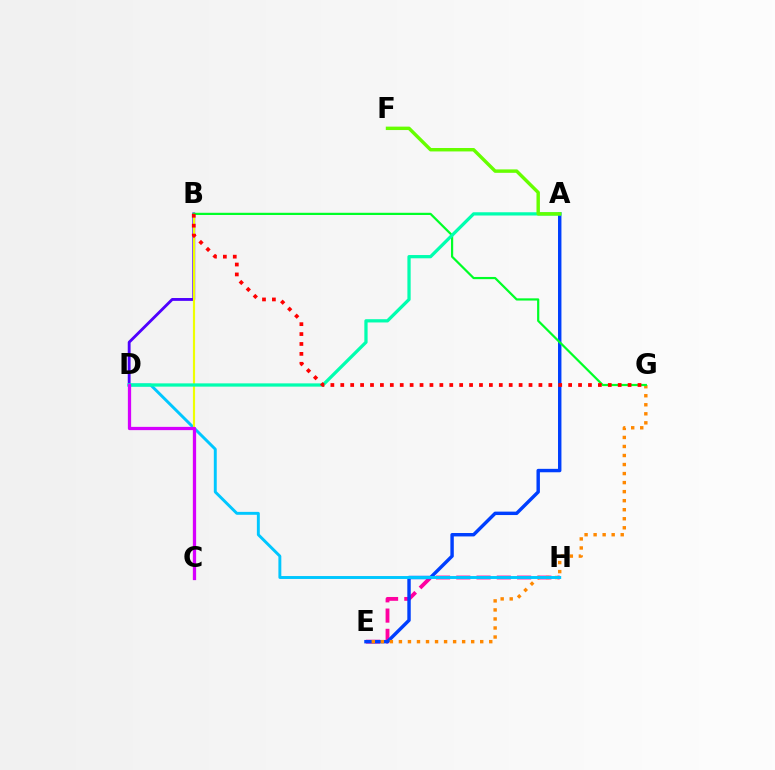{('E', 'H'): [{'color': '#ff00a0', 'line_style': 'dashed', 'thickness': 2.75}], ('A', 'E'): [{'color': '#003fff', 'line_style': 'solid', 'thickness': 2.47}], ('B', 'D'): [{'color': '#4f00ff', 'line_style': 'solid', 'thickness': 2.05}], ('E', 'G'): [{'color': '#ff8800', 'line_style': 'dotted', 'thickness': 2.45}], ('D', 'H'): [{'color': '#00c7ff', 'line_style': 'solid', 'thickness': 2.11}], ('B', 'C'): [{'color': '#eeff00', 'line_style': 'solid', 'thickness': 1.54}], ('B', 'G'): [{'color': '#00ff27', 'line_style': 'solid', 'thickness': 1.59}, {'color': '#ff0000', 'line_style': 'dotted', 'thickness': 2.69}], ('A', 'D'): [{'color': '#00ffaf', 'line_style': 'solid', 'thickness': 2.35}], ('C', 'D'): [{'color': '#d600ff', 'line_style': 'solid', 'thickness': 2.35}], ('A', 'F'): [{'color': '#66ff00', 'line_style': 'solid', 'thickness': 2.47}]}